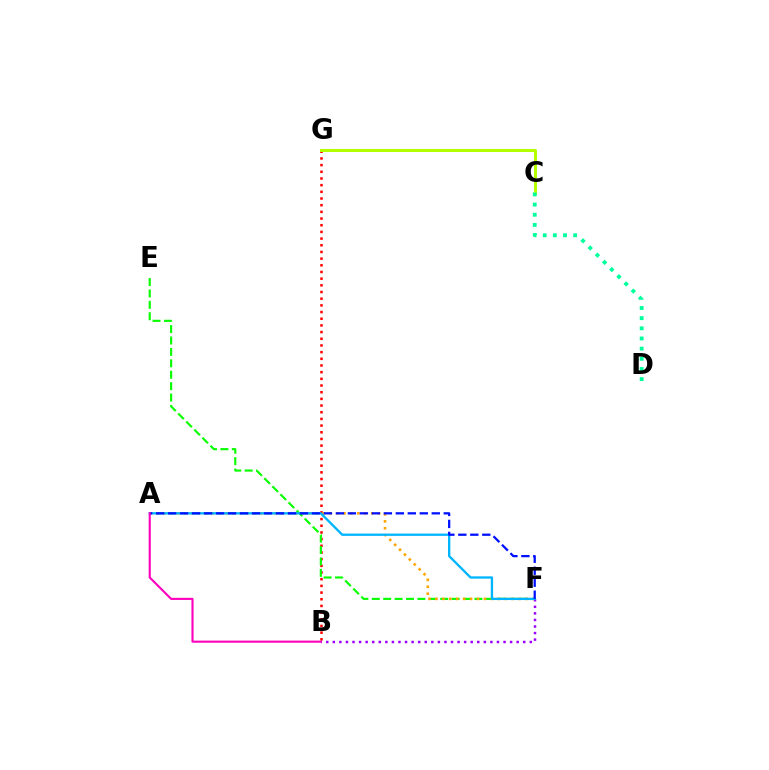{('B', 'F'): [{'color': '#9b00ff', 'line_style': 'dotted', 'thickness': 1.78}], ('B', 'G'): [{'color': '#ff0000', 'line_style': 'dotted', 'thickness': 1.81}], ('C', 'G'): [{'color': '#b3ff00', 'line_style': 'solid', 'thickness': 2.17}], ('E', 'F'): [{'color': '#08ff00', 'line_style': 'dashed', 'thickness': 1.55}], ('C', 'D'): [{'color': '#00ff9d', 'line_style': 'dotted', 'thickness': 2.76}], ('A', 'F'): [{'color': '#ffa500', 'line_style': 'dotted', 'thickness': 1.88}, {'color': '#00b5ff', 'line_style': 'solid', 'thickness': 1.67}, {'color': '#0010ff', 'line_style': 'dashed', 'thickness': 1.63}], ('A', 'B'): [{'color': '#ff00bd', 'line_style': 'solid', 'thickness': 1.52}]}